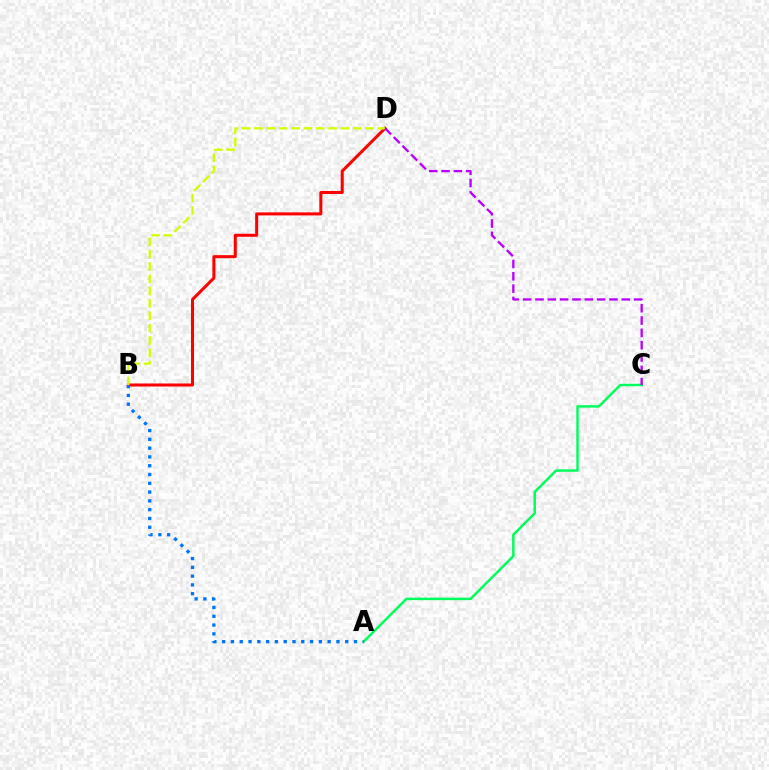{('B', 'D'): [{'color': '#ff0000', 'line_style': 'solid', 'thickness': 2.18}, {'color': '#d1ff00', 'line_style': 'dashed', 'thickness': 1.67}], ('A', 'C'): [{'color': '#00ff5c', 'line_style': 'solid', 'thickness': 1.77}], ('A', 'B'): [{'color': '#0074ff', 'line_style': 'dotted', 'thickness': 2.39}], ('C', 'D'): [{'color': '#b900ff', 'line_style': 'dashed', 'thickness': 1.67}]}